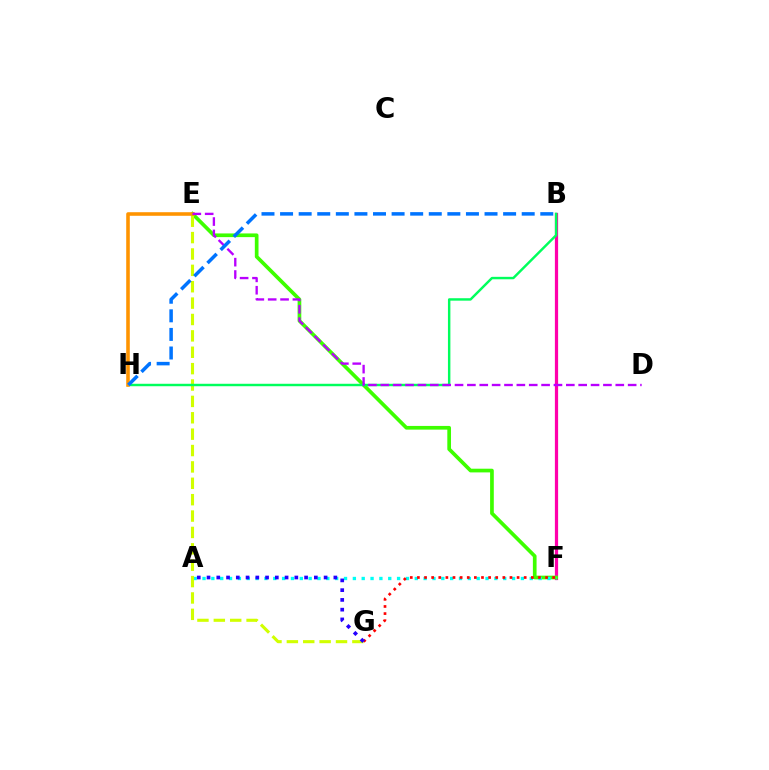{('B', 'F'): [{'color': '#ff00ac', 'line_style': 'solid', 'thickness': 2.32}], ('E', 'F'): [{'color': '#3dff00', 'line_style': 'solid', 'thickness': 2.66}], ('A', 'F'): [{'color': '#00fff6', 'line_style': 'dotted', 'thickness': 2.4}], ('F', 'G'): [{'color': '#ff0000', 'line_style': 'dotted', 'thickness': 1.93}], ('E', 'G'): [{'color': '#d1ff00', 'line_style': 'dashed', 'thickness': 2.23}], ('B', 'H'): [{'color': '#00ff5c', 'line_style': 'solid', 'thickness': 1.76}, {'color': '#0074ff', 'line_style': 'dashed', 'thickness': 2.52}], ('E', 'H'): [{'color': '#ff9400', 'line_style': 'solid', 'thickness': 2.58}], ('A', 'G'): [{'color': '#2500ff', 'line_style': 'dotted', 'thickness': 2.65}], ('D', 'E'): [{'color': '#b900ff', 'line_style': 'dashed', 'thickness': 1.68}]}